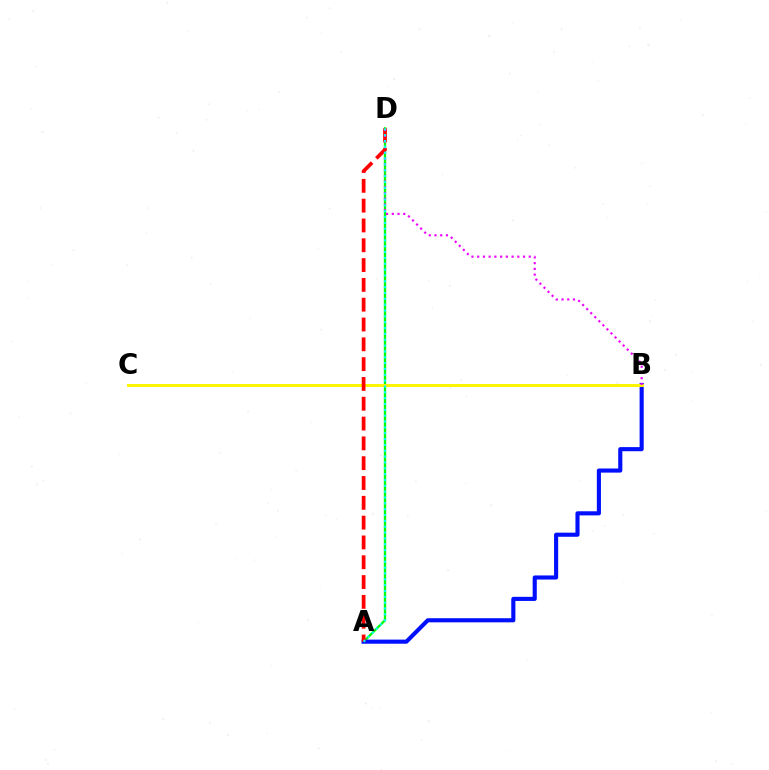{('A', 'D'): [{'color': '#08ff00', 'line_style': 'solid', 'thickness': 1.68}, {'color': '#ff0000', 'line_style': 'dashed', 'thickness': 2.69}, {'color': '#00fff6', 'line_style': 'dotted', 'thickness': 1.59}], ('A', 'B'): [{'color': '#0010ff', 'line_style': 'solid', 'thickness': 2.96}], ('B', 'C'): [{'color': '#fcf500', 'line_style': 'solid', 'thickness': 2.12}], ('B', 'D'): [{'color': '#ee00ff', 'line_style': 'dotted', 'thickness': 1.56}]}